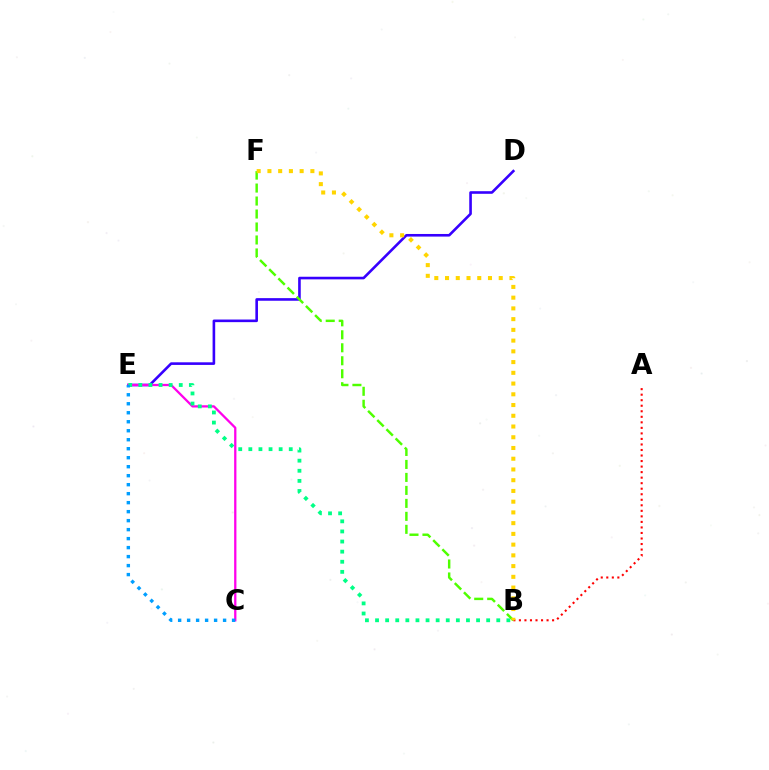{('D', 'E'): [{'color': '#3700ff', 'line_style': 'solid', 'thickness': 1.88}], ('C', 'E'): [{'color': '#ff00ed', 'line_style': 'solid', 'thickness': 1.64}, {'color': '#009eff', 'line_style': 'dotted', 'thickness': 2.44}], ('A', 'B'): [{'color': '#ff0000', 'line_style': 'dotted', 'thickness': 1.5}], ('B', 'E'): [{'color': '#00ff86', 'line_style': 'dotted', 'thickness': 2.74}], ('B', 'F'): [{'color': '#4fff00', 'line_style': 'dashed', 'thickness': 1.76}, {'color': '#ffd500', 'line_style': 'dotted', 'thickness': 2.92}]}